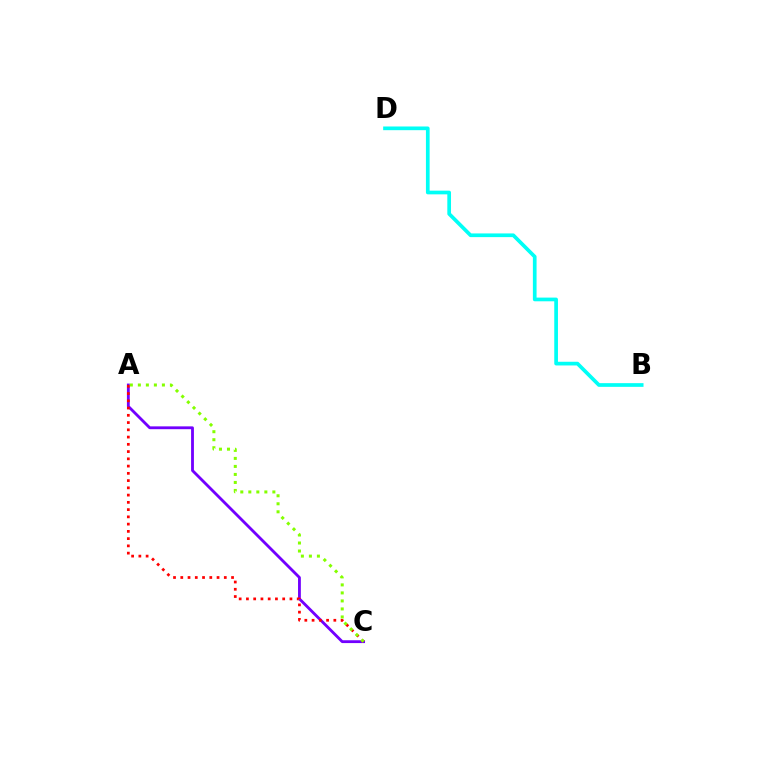{('B', 'D'): [{'color': '#00fff6', 'line_style': 'solid', 'thickness': 2.66}], ('A', 'C'): [{'color': '#7200ff', 'line_style': 'solid', 'thickness': 2.03}, {'color': '#ff0000', 'line_style': 'dotted', 'thickness': 1.97}, {'color': '#84ff00', 'line_style': 'dotted', 'thickness': 2.18}]}